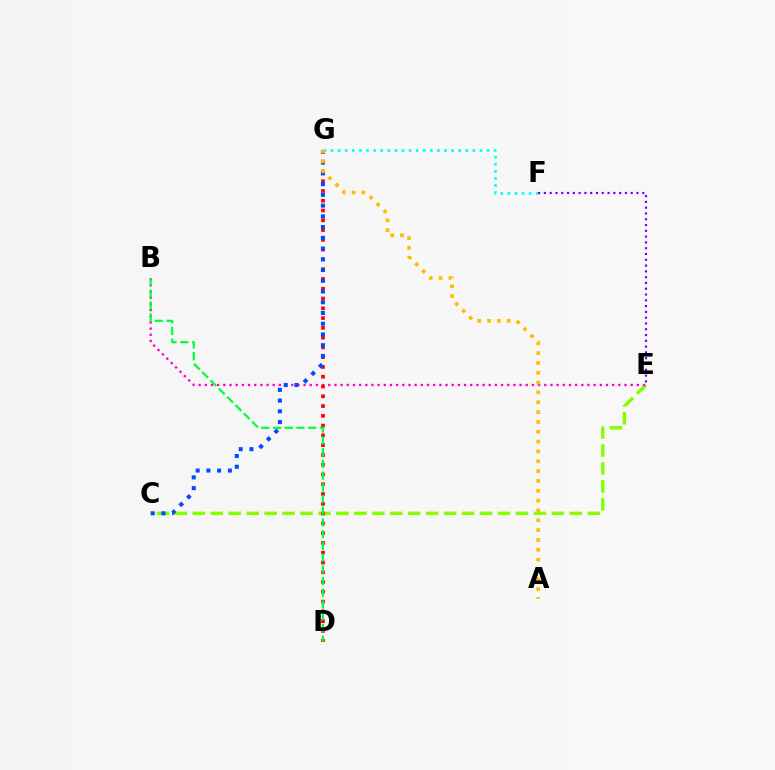{('C', 'E'): [{'color': '#84ff00', 'line_style': 'dashed', 'thickness': 2.44}], ('B', 'E'): [{'color': '#ff00cf', 'line_style': 'dotted', 'thickness': 1.68}], ('D', 'G'): [{'color': '#ff0000', 'line_style': 'dotted', 'thickness': 2.66}], ('C', 'G'): [{'color': '#004bff', 'line_style': 'dotted', 'thickness': 2.92}], ('F', 'G'): [{'color': '#00fff6', 'line_style': 'dotted', 'thickness': 1.93}], ('B', 'D'): [{'color': '#00ff39', 'line_style': 'dashed', 'thickness': 1.59}], ('E', 'F'): [{'color': '#7200ff', 'line_style': 'dotted', 'thickness': 1.57}], ('A', 'G'): [{'color': '#ffbd00', 'line_style': 'dotted', 'thickness': 2.67}]}